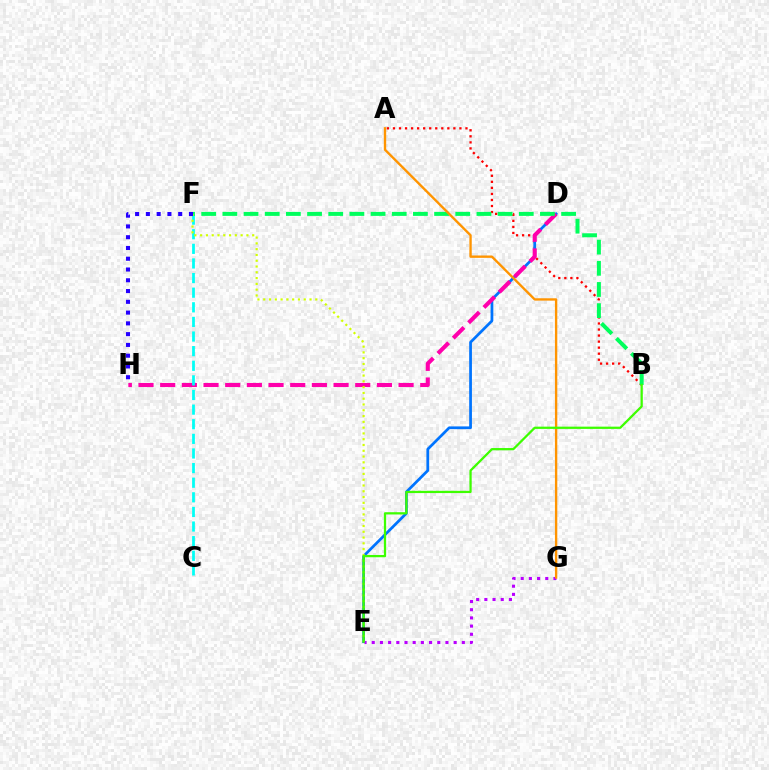{('A', 'B'): [{'color': '#ff0000', 'line_style': 'dotted', 'thickness': 1.64}], ('D', 'E'): [{'color': '#0074ff', 'line_style': 'solid', 'thickness': 1.97}], ('D', 'H'): [{'color': '#ff00ac', 'line_style': 'dashed', 'thickness': 2.94}], ('E', 'G'): [{'color': '#b900ff', 'line_style': 'dotted', 'thickness': 2.23}], ('C', 'F'): [{'color': '#00fff6', 'line_style': 'dashed', 'thickness': 1.99}], ('B', 'F'): [{'color': '#00ff5c', 'line_style': 'dashed', 'thickness': 2.88}], ('E', 'F'): [{'color': '#d1ff00', 'line_style': 'dotted', 'thickness': 1.57}], ('F', 'H'): [{'color': '#2500ff', 'line_style': 'dotted', 'thickness': 2.93}], ('A', 'G'): [{'color': '#ff9400', 'line_style': 'solid', 'thickness': 1.7}], ('B', 'E'): [{'color': '#3dff00', 'line_style': 'solid', 'thickness': 1.63}]}